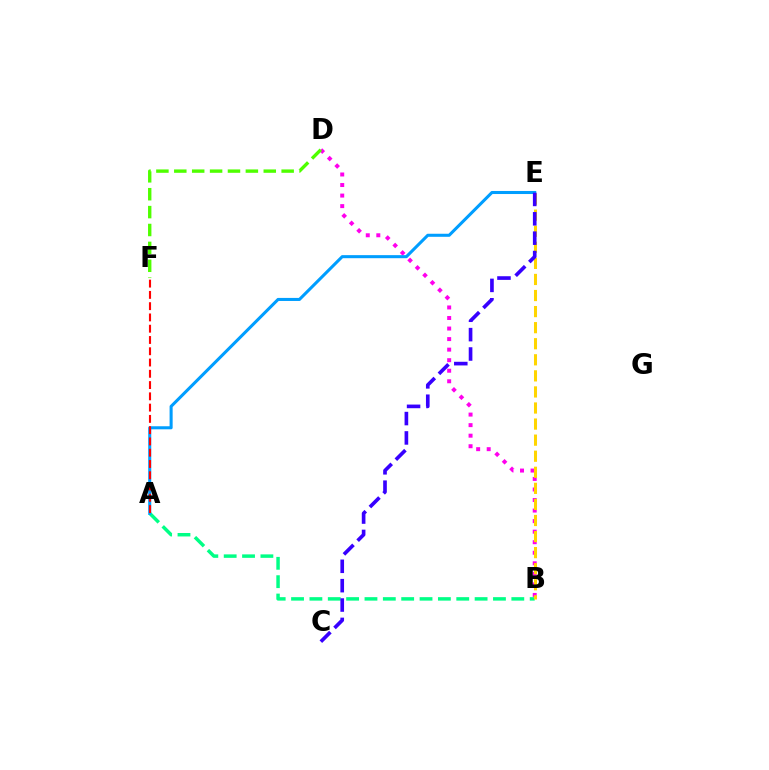{('A', 'B'): [{'color': '#00ff86', 'line_style': 'dashed', 'thickness': 2.49}], ('B', 'D'): [{'color': '#ff00ed', 'line_style': 'dotted', 'thickness': 2.86}], ('A', 'E'): [{'color': '#009eff', 'line_style': 'solid', 'thickness': 2.2}], ('A', 'F'): [{'color': '#ff0000', 'line_style': 'dashed', 'thickness': 1.53}], ('B', 'E'): [{'color': '#ffd500', 'line_style': 'dashed', 'thickness': 2.18}], ('C', 'E'): [{'color': '#3700ff', 'line_style': 'dashed', 'thickness': 2.63}], ('D', 'F'): [{'color': '#4fff00', 'line_style': 'dashed', 'thickness': 2.43}]}